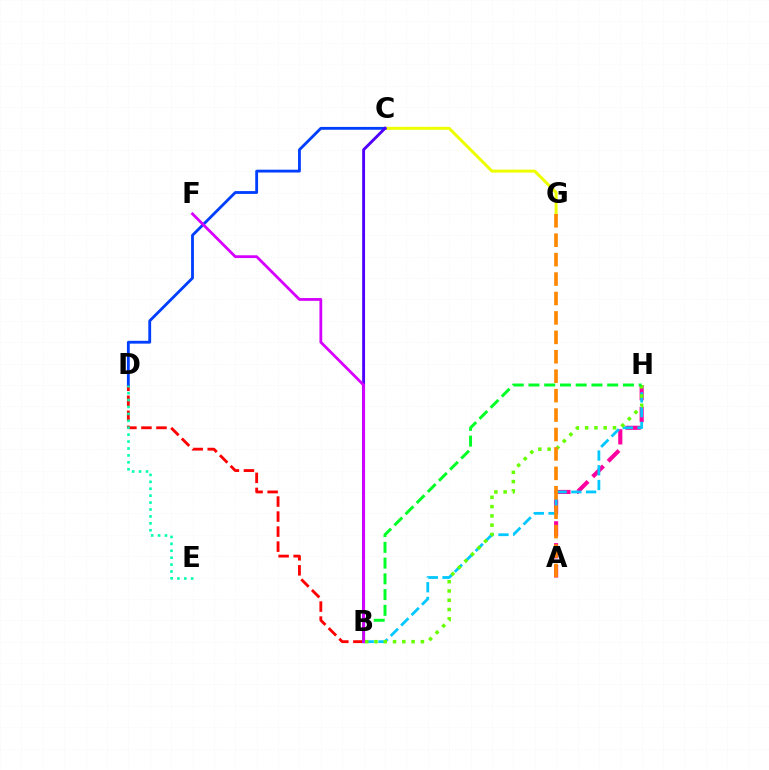{('A', 'H'): [{'color': '#ff00a0', 'line_style': 'dashed', 'thickness': 2.97}], ('B', 'H'): [{'color': '#00c7ff', 'line_style': 'dashed', 'thickness': 2.0}, {'color': '#66ff00', 'line_style': 'dotted', 'thickness': 2.52}, {'color': '#00ff27', 'line_style': 'dashed', 'thickness': 2.14}], ('B', 'D'): [{'color': '#ff0000', 'line_style': 'dashed', 'thickness': 2.04}], ('C', 'G'): [{'color': '#eeff00', 'line_style': 'solid', 'thickness': 2.17}], ('C', 'D'): [{'color': '#003fff', 'line_style': 'solid', 'thickness': 2.04}], ('B', 'C'): [{'color': '#4f00ff', 'line_style': 'solid', 'thickness': 2.08}], ('A', 'G'): [{'color': '#ff8800', 'line_style': 'dashed', 'thickness': 2.64}], ('D', 'E'): [{'color': '#00ffaf', 'line_style': 'dotted', 'thickness': 1.88}], ('B', 'F'): [{'color': '#d600ff', 'line_style': 'solid', 'thickness': 2.01}]}